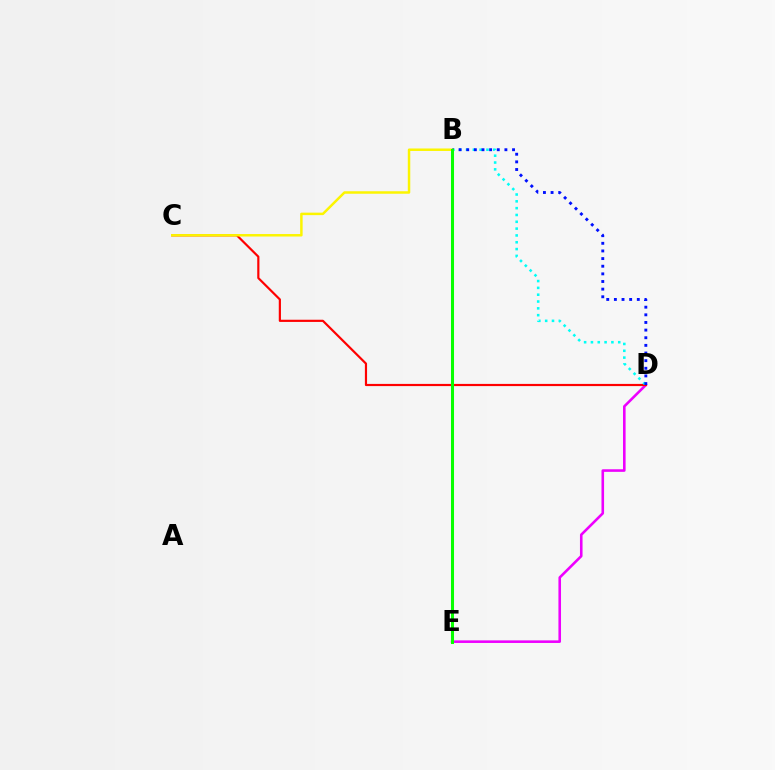{('D', 'E'): [{'color': '#ee00ff', 'line_style': 'solid', 'thickness': 1.86}], ('C', 'D'): [{'color': '#ff0000', 'line_style': 'solid', 'thickness': 1.57}], ('B', 'D'): [{'color': '#00fff6', 'line_style': 'dotted', 'thickness': 1.85}, {'color': '#0010ff', 'line_style': 'dotted', 'thickness': 2.08}], ('B', 'C'): [{'color': '#fcf500', 'line_style': 'solid', 'thickness': 1.79}], ('B', 'E'): [{'color': '#08ff00', 'line_style': 'solid', 'thickness': 2.19}]}